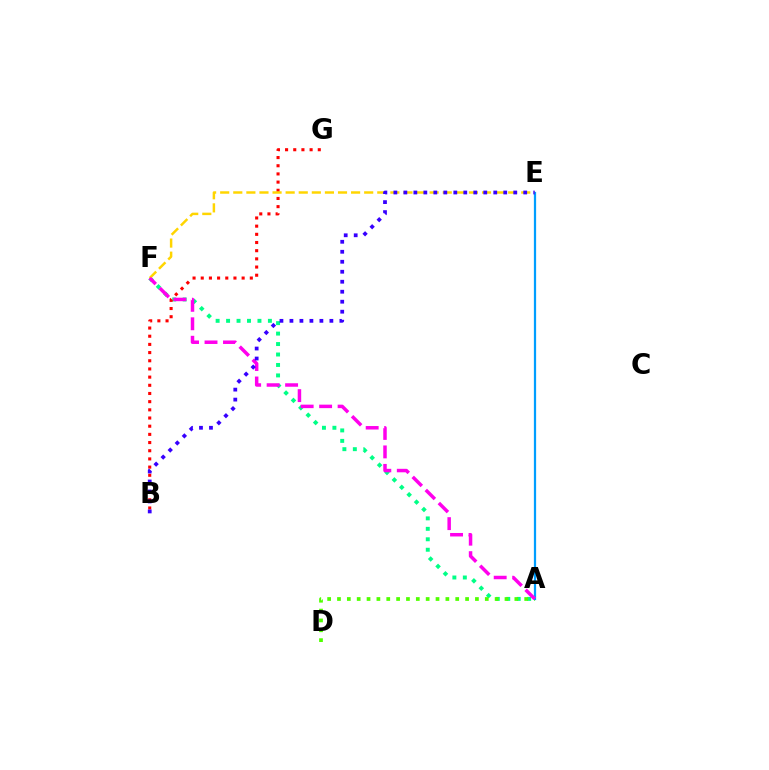{('A', 'F'): [{'color': '#00ff86', 'line_style': 'dotted', 'thickness': 2.84}, {'color': '#ff00ed', 'line_style': 'dashed', 'thickness': 2.51}], ('A', 'D'): [{'color': '#4fff00', 'line_style': 'dotted', 'thickness': 2.68}], ('B', 'G'): [{'color': '#ff0000', 'line_style': 'dotted', 'thickness': 2.22}], ('A', 'E'): [{'color': '#009eff', 'line_style': 'solid', 'thickness': 1.61}], ('E', 'F'): [{'color': '#ffd500', 'line_style': 'dashed', 'thickness': 1.78}], ('B', 'E'): [{'color': '#3700ff', 'line_style': 'dotted', 'thickness': 2.71}]}